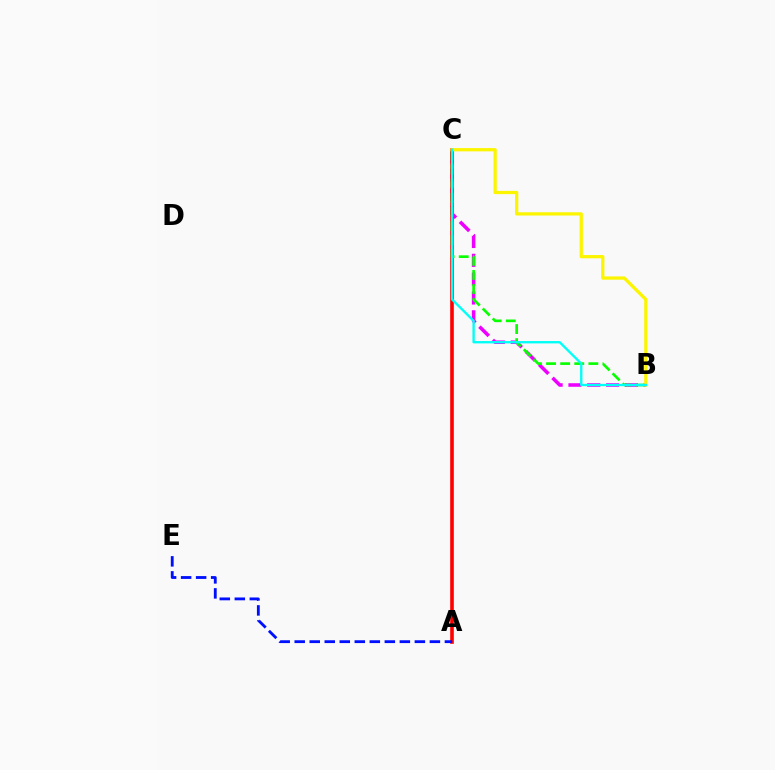{('B', 'C'): [{'color': '#ee00ff', 'line_style': 'dashed', 'thickness': 2.56}, {'color': '#08ff00', 'line_style': 'dashed', 'thickness': 1.91}, {'color': '#fcf500', 'line_style': 'solid', 'thickness': 2.35}, {'color': '#00fff6', 'line_style': 'solid', 'thickness': 1.69}], ('A', 'C'): [{'color': '#ff0000', 'line_style': 'solid', 'thickness': 2.6}], ('A', 'E'): [{'color': '#0010ff', 'line_style': 'dashed', 'thickness': 2.04}]}